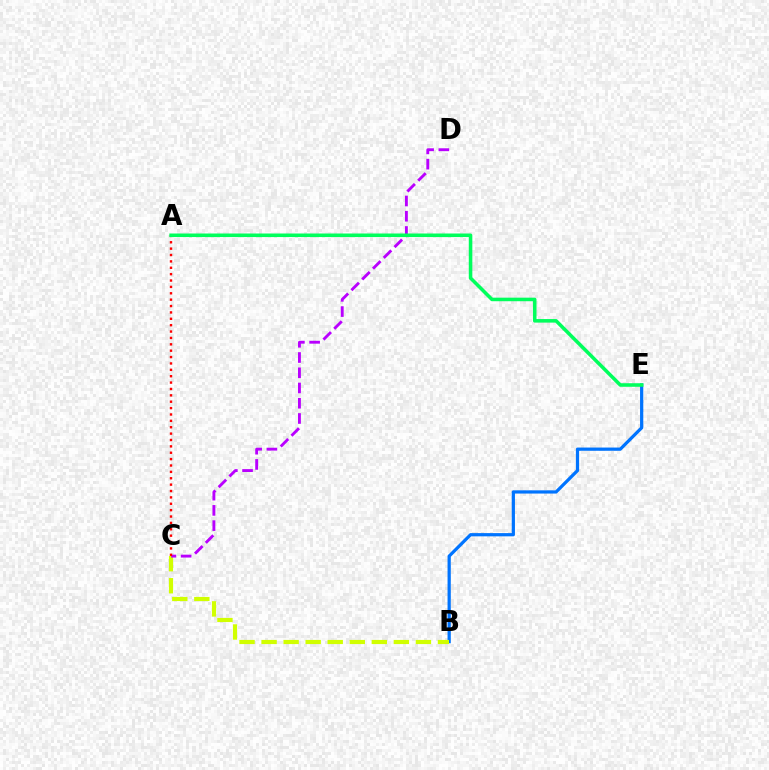{('B', 'E'): [{'color': '#0074ff', 'line_style': 'solid', 'thickness': 2.33}], ('B', 'C'): [{'color': '#d1ff00', 'line_style': 'dashed', 'thickness': 3.0}], ('C', 'D'): [{'color': '#b900ff', 'line_style': 'dashed', 'thickness': 2.07}], ('A', 'C'): [{'color': '#ff0000', 'line_style': 'dotted', 'thickness': 1.73}], ('A', 'E'): [{'color': '#00ff5c', 'line_style': 'solid', 'thickness': 2.56}]}